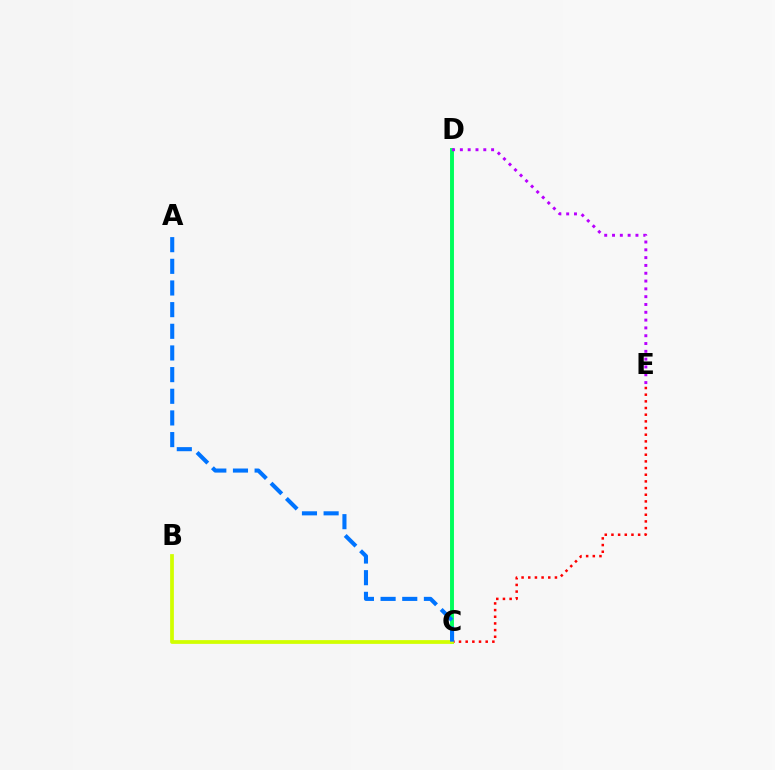{('C', 'D'): [{'color': '#00ff5c', 'line_style': 'solid', 'thickness': 2.82}], ('D', 'E'): [{'color': '#b900ff', 'line_style': 'dotted', 'thickness': 2.12}], ('C', 'E'): [{'color': '#ff0000', 'line_style': 'dotted', 'thickness': 1.81}], ('B', 'C'): [{'color': '#d1ff00', 'line_style': 'solid', 'thickness': 2.69}], ('A', 'C'): [{'color': '#0074ff', 'line_style': 'dashed', 'thickness': 2.94}]}